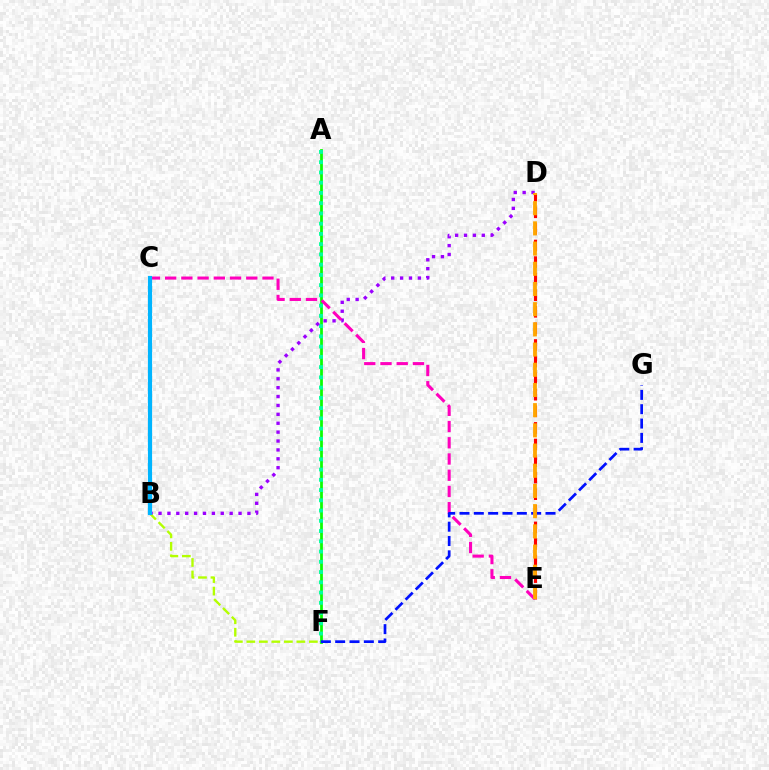{('D', 'E'): [{'color': '#ff0000', 'line_style': 'dashed', 'thickness': 2.25}, {'color': '#ffa500', 'line_style': 'dashed', 'thickness': 2.74}], ('A', 'F'): [{'color': '#08ff00', 'line_style': 'solid', 'thickness': 1.98}, {'color': '#00ff9d', 'line_style': 'dotted', 'thickness': 2.78}], ('B', 'D'): [{'color': '#9b00ff', 'line_style': 'dotted', 'thickness': 2.42}], ('C', 'E'): [{'color': '#ff00bd', 'line_style': 'dashed', 'thickness': 2.2}], ('F', 'G'): [{'color': '#0010ff', 'line_style': 'dashed', 'thickness': 1.95}], ('B', 'F'): [{'color': '#b3ff00', 'line_style': 'dashed', 'thickness': 1.7}], ('B', 'C'): [{'color': '#00b5ff', 'line_style': 'solid', 'thickness': 3.0}]}